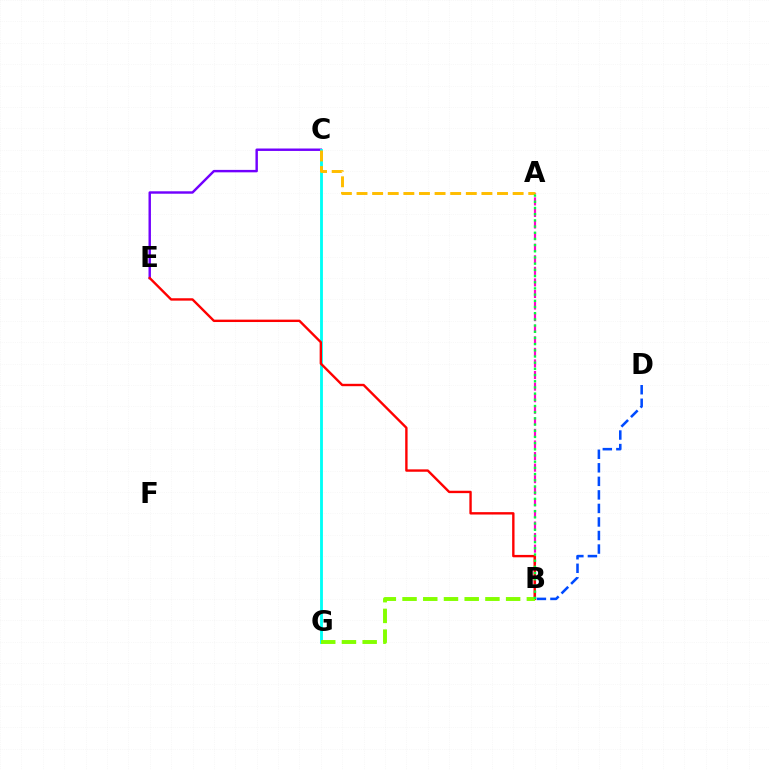{('B', 'D'): [{'color': '#004bff', 'line_style': 'dashed', 'thickness': 1.84}], ('C', 'E'): [{'color': '#7200ff', 'line_style': 'solid', 'thickness': 1.75}], ('A', 'B'): [{'color': '#ff00cf', 'line_style': 'dashed', 'thickness': 1.57}, {'color': '#00ff39', 'line_style': 'dotted', 'thickness': 1.68}], ('C', 'G'): [{'color': '#00fff6', 'line_style': 'solid', 'thickness': 2.05}], ('B', 'E'): [{'color': '#ff0000', 'line_style': 'solid', 'thickness': 1.72}], ('B', 'G'): [{'color': '#84ff00', 'line_style': 'dashed', 'thickness': 2.81}], ('A', 'C'): [{'color': '#ffbd00', 'line_style': 'dashed', 'thickness': 2.12}]}